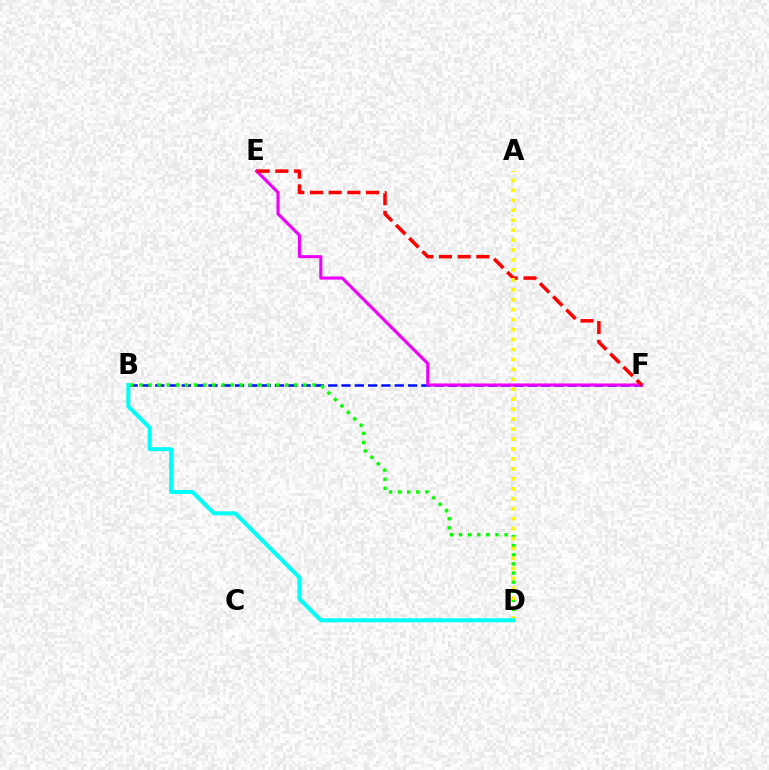{('B', 'F'): [{'color': '#0010ff', 'line_style': 'dashed', 'thickness': 1.81}], ('E', 'F'): [{'color': '#ee00ff', 'line_style': 'solid', 'thickness': 2.23}, {'color': '#ff0000', 'line_style': 'dashed', 'thickness': 2.54}], ('B', 'D'): [{'color': '#08ff00', 'line_style': 'dotted', 'thickness': 2.48}, {'color': '#00fff6', 'line_style': 'solid', 'thickness': 2.88}], ('A', 'D'): [{'color': '#fcf500', 'line_style': 'dotted', 'thickness': 2.7}]}